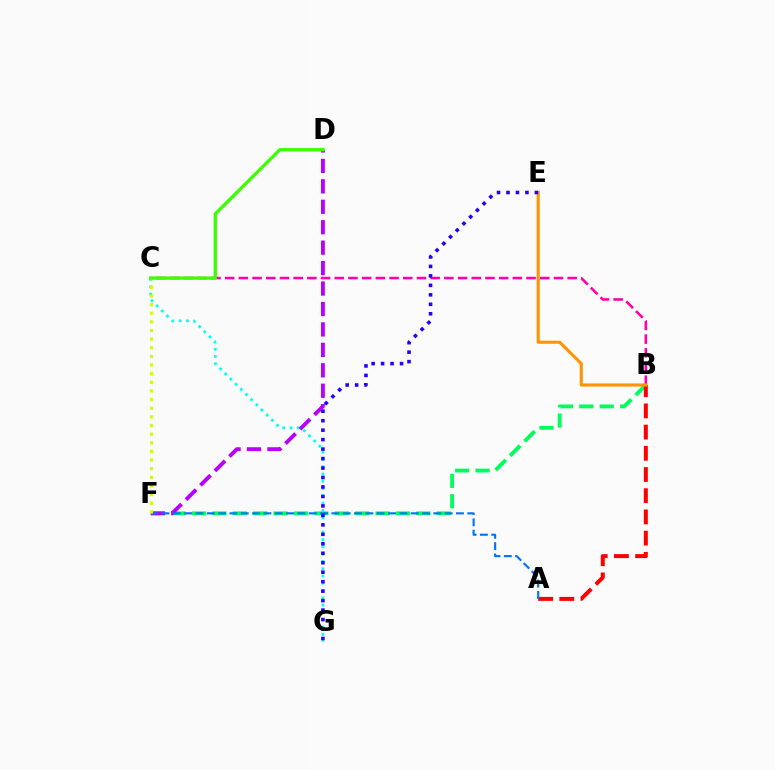{('B', 'F'): [{'color': '#00ff5c', 'line_style': 'dashed', 'thickness': 2.77}], ('B', 'C'): [{'color': '#ff00ac', 'line_style': 'dashed', 'thickness': 1.86}], ('A', 'B'): [{'color': '#ff0000', 'line_style': 'dashed', 'thickness': 2.88}], ('C', 'G'): [{'color': '#00fff6', 'line_style': 'dotted', 'thickness': 1.98}], ('D', 'F'): [{'color': '#b900ff', 'line_style': 'dashed', 'thickness': 2.78}], ('B', 'E'): [{'color': '#ff9400', 'line_style': 'solid', 'thickness': 2.22}], ('A', 'F'): [{'color': '#0074ff', 'line_style': 'dashed', 'thickness': 1.54}], ('C', 'F'): [{'color': '#d1ff00', 'line_style': 'dotted', 'thickness': 2.35}], ('C', 'D'): [{'color': '#3dff00', 'line_style': 'solid', 'thickness': 2.39}], ('E', 'G'): [{'color': '#2500ff', 'line_style': 'dotted', 'thickness': 2.57}]}